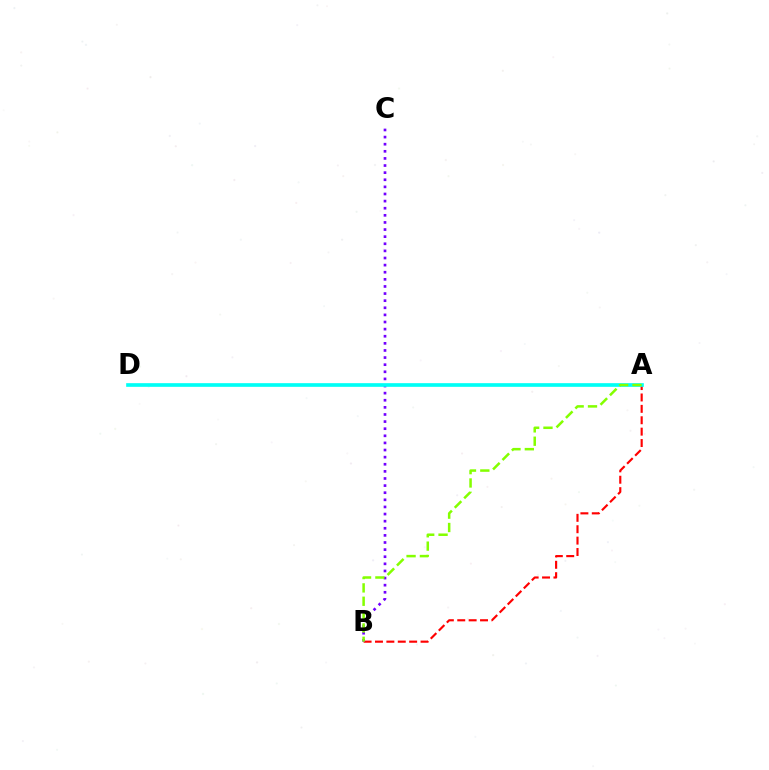{('A', 'B'): [{'color': '#ff0000', 'line_style': 'dashed', 'thickness': 1.55}, {'color': '#84ff00', 'line_style': 'dashed', 'thickness': 1.81}], ('B', 'C'): [{'color': '#7200ff', 'line_style': 'dotted', 'thickness': 1.93}], ('A', 'D'): [{'color': '#00fff6', 'line_style': 'solid', 'thickness': 2.64}]}